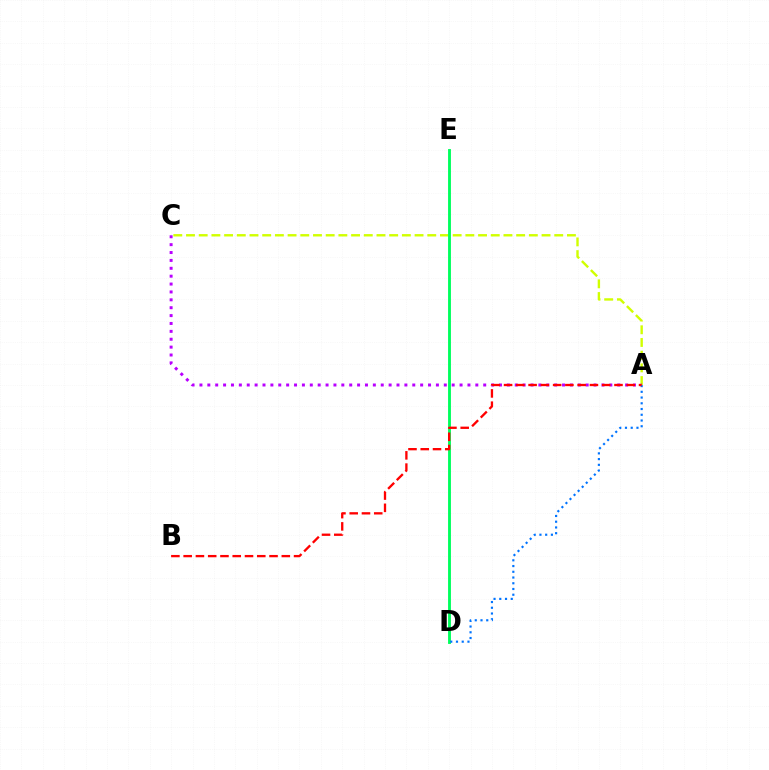{('A', 'C'): [{'color': '#d1ff00', 'line_style': 'dashed', 'thickness': 1.72}, {'color': '#b900ff', 'line_style': 'dotted', 'thickness': 2.14}], ('D', 'E'): [{'color': '#00ff5c', 'line_style': 'solid', 'thickness': 2.07}], ('A', 'D'): [{'color': '#0074ff', 'line_style': 'dotted', 'thickness': 1.56}], ('A', 'B'): [{'color': '#ff0000', 'line_style': 'dashed', 'thickness': 1.67}]}